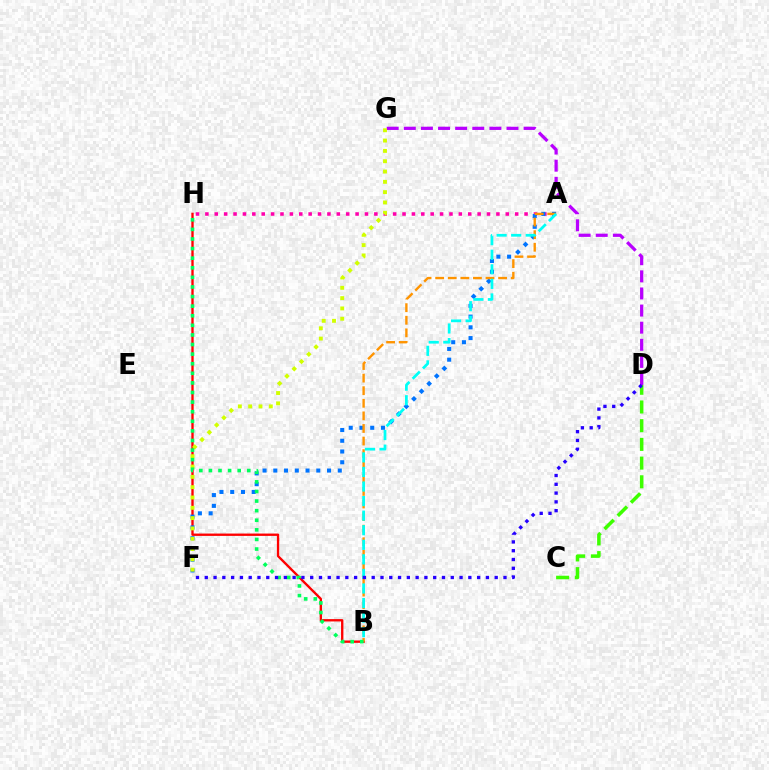{('D', 'G'): [{'color': '#b900ff', 'line_style': 'dashed', 'thickness': 2.32}], ('A', 'H'): [{'color': '#ff00ac', 'line_style': 'dotted', 'thickness': 2.55}], ('B', 'H'): [{'color': '#ff0000', 'line_style': 'solid', 'thickness': 1.68}, {'color': '#00ff5c', 'line_style': 'dotted', 'thickness': 2.61}], ('A', 'F'): [{'color': '#0074ff', 'line_style': 'dotted', 'thickness': 2.92}], ('A', 'B'): [{'color': '#ff9400', 'line_style': 'dashed', 'thickness': 1.71}, {'color': '#00fff6', 'line_style': 'dashed', 'thickness': 1.98}], ('C', 'D'): [{'color': '#3dff00', 'line_style': 'dashed', 'thickness': 2.54}], ('F', 'G'): [{'color': '#d1ff00', 'line_style': 'dotted', 'thickness': 2.8}], ('D', 'F'): [{'color': '#2500ff', 'line_style': 'dotted', 'thickness': 2.39}]}